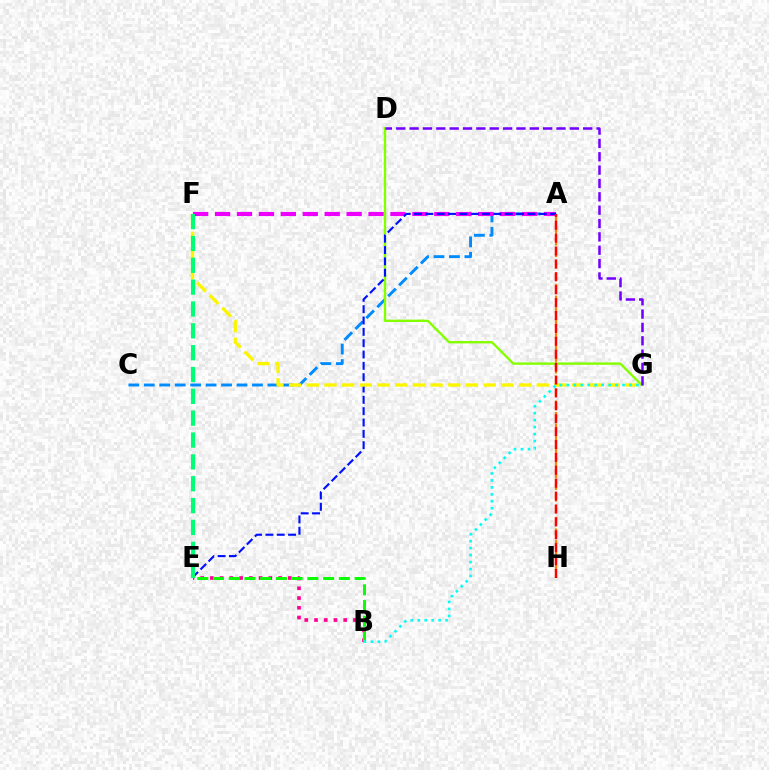{('A', 'C'): [{'color': '#008cff', 'line_style': 'dashed', 'thickness': 2.1}], ('D', 'G'): [{'color': '#84ff00', 'line_style': 'solid', 'thickness': 1.71}, {'color': '#7200ff', 'line_style': 'dashed', 'thickness': 1.81}], ('A', 'H'): [{'color': '#ff7c00', 'line_style': 'dashed', 'thickness': 1.58}, {'color': '#ff0000', 'line_style': 'dashed', 'thickness': 1.75}], ('B', 'E'): [{'color': '#ff0094', 'line_style': 'dotted', 'thickness': 2.65}, {'color': '#08ff00', 'line_style': 'dashed', 'thickness': 2.14}], ('A', 'F'): [{'color': '#ee00ff', 'line_style': 'dashed', 'thickness': 2.98}], ('A', 'E'): [{'color': '#0010ff', 'line_style': 'dashed', 'thickness': 1.54}], ('F', 'G'): [{'color': '#fcf500', 'line_style': 'dashed', 'thickness': 2.4}], ('E', 'F'): [{'color': '#00ff74', 'line_style': 'dashed', 'thickness': 2.97}], ('B', 'G'): [{'color': '#00fff6', 'line_style': 'dotted', 'thickness': 1.89}]}